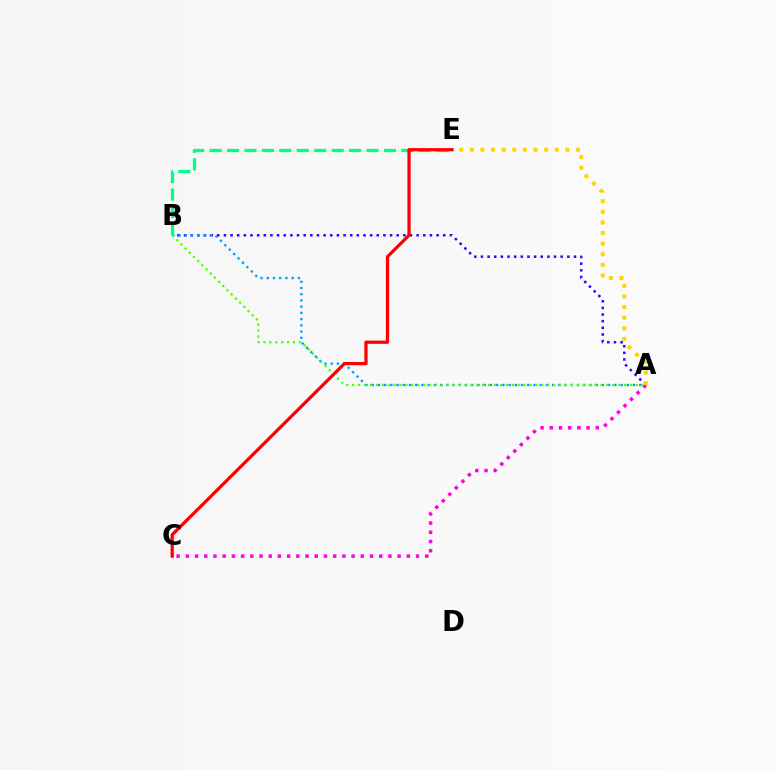{('A', 'B'): [{'color': '#3700ff', 'line_style': 'dotted', 'thickness': 1.81}, {'color': '#009eff', 'line_style': 'dotted', 'thickness': 1.69}, {'color': '#4fff00', 'line_style': 'dotted', 'thickness': 1.61}], ('A', 'C'): [{'color': '#ff00ed', 'line_style': 'dotted', 'thickness': 2.5}], ('B', 'E'): [{'color': '#00ff86', 'line_style': 'dashed', 'thickness': 2.37}], ('A', 'E'): [{'color': '#ffd500', 'line_style': 'dotted', 'thickness': 2.88}], ('C', 'E'): [{'color': '#ff0000', 'line_style': 'solid', 'thickness': 2.33}]}